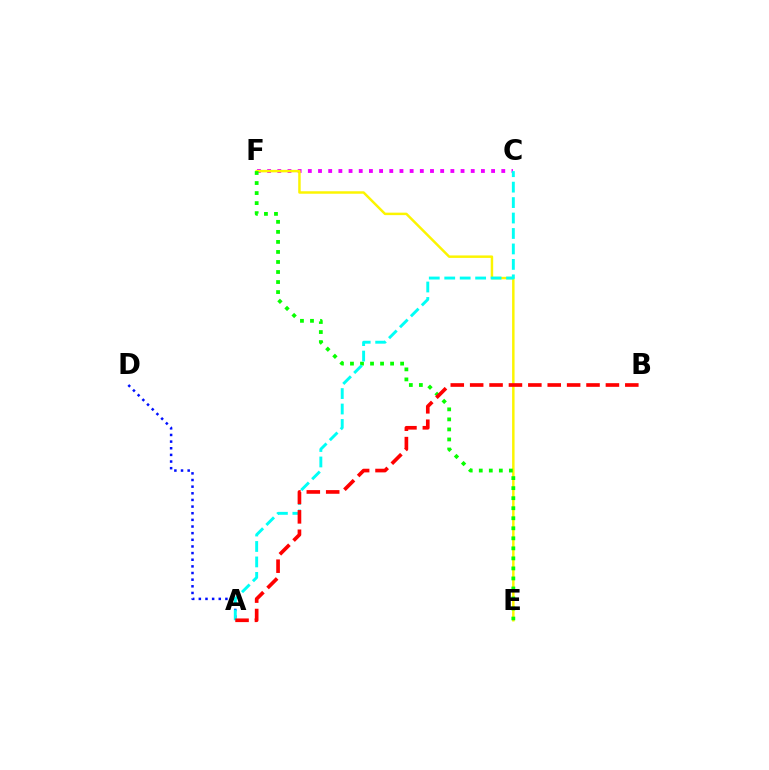{('C', 'F'): [{'color': '#ee00ff', 'line_style': 'dotted', 'thickness': 2.77}], ('A', 'D'): [{'color': '#0010ff', 'line_style': 'dotted', 'thickness': 1.8}], ('E', 'F'): [{'color': '#fcf500', 'line_style': 'solid', 'thickness': 1.78}, {'color': '#08ff00', 'line_style': 'dotted', 'thickness': 2.73}], ('A', 'C'): [{'color': '#00fff6', 'line_style': 'dashed', 'thickness': 2.1}], ('A', 'B'): [{'color': '#ff0000', 'line_style': 'dashed', 'thickness': 2.63}]}